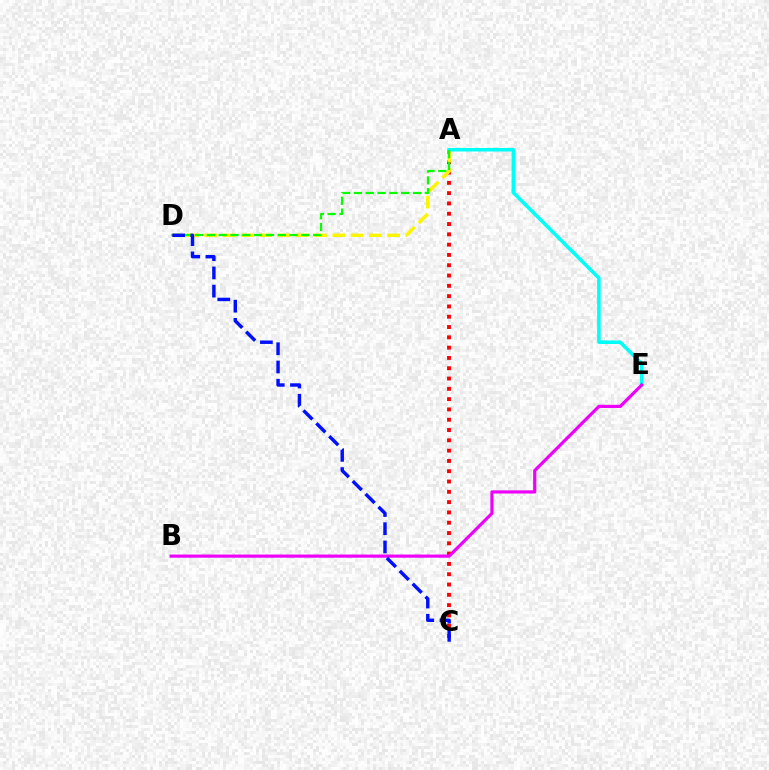{('A', 'C'): [{'color': '#ff0000', 'line_style': 'dotted', 'thickness': 2.8}], ('A', 'D'): [{'color': '#fcf500', 'line_style': 'dashed', 'thickness': 2.48}, {'color': '#08ff00', 'line_style': 'dashed', 'thickness': 1.61}], ('A', 'E'): [{'color': '#00fff6', 'line_style': 'solid', 'thickness': 2.56}], ('B', 'E'): [{'color': '#ee00ff', 'line_style': 'solid', 'thickness': 2.29}], ('C', 'D'): [{'color': '#0010ff', 'line_style': 'dashed', 'thickness': 2.47}]}